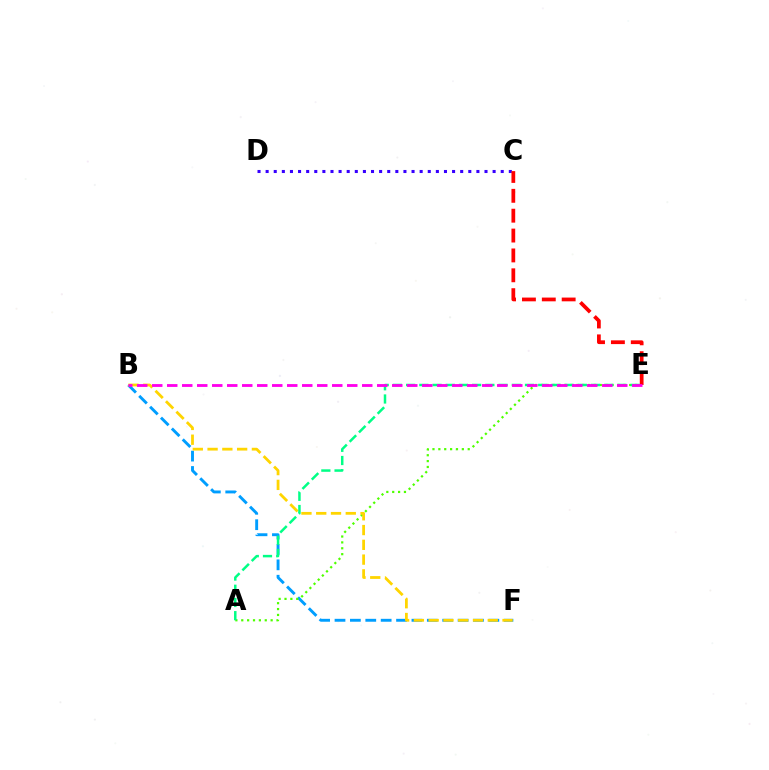{('B', 'F'): [{'color': '#009eff', 'line_style': 'dashed', 'thickness': 2.09}, {'color': '#ffd500', 'line_style': 'dashed', 'thickness': 2.01}], ('A', 'E'): [{'color': '#4fff00', 'line_style': 'dotted', 'thickness': 1.6}, {'color': '#00ff86', 'line_style': 'dashed', 'thickness': 1.79}], ('C', 'D'): [{'color': '#3700ff', 'line_style': 'dotted', 'thickness': 2.2}], ('C', 'E'): [{'color': '#ff0000', 'line_style': 'dashed', 'thickness': 2.7}], ('B', 'E'): [{'color': '#ff00ed', 'line_style': 'dashed', 'thickness': 2.04}]}